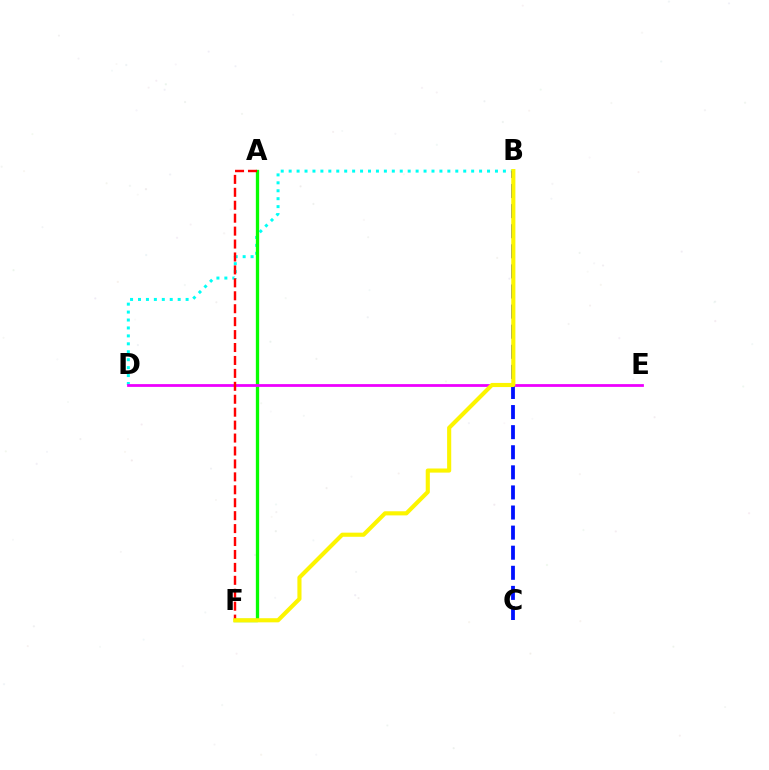{('B', 'D'): [{'color': '#00fff6', 'line_style': 'dotted', 'thickness': 2.16}], ('A', 'F'): [{'color': '#08ff00', 'line_style': 'solid', 'thickness': 2.38}, {'color': '#ff0000', 'line_style': 'dashed', 'thickness': 1.76}], ('D', 'E'): [{'color': '#ee00ff', 'line_style': 'solid', 'thickness': 2.01}], ('B', 'C'): [{'color': '#0010ff', 'line_style': 'dashed', 'thickness': 2.73}], ('B', 'F'): [{'color': '#fcf500', 'line_style': 'solid', 'thickness': 2.96}]}